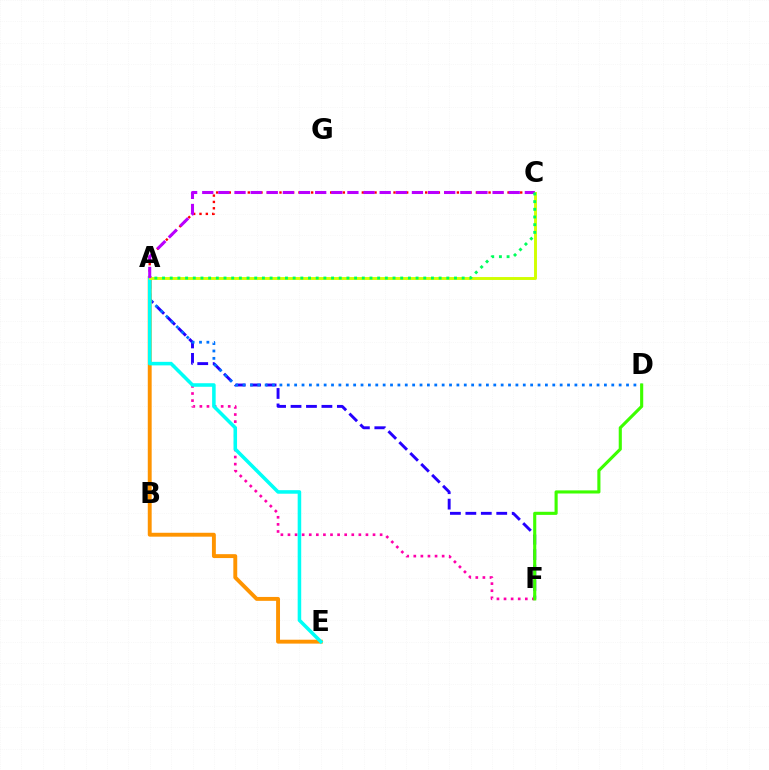{('A', 'C'): [{'color': '#ff0000', 'line_style': 'dotted', 'thickness': 1.72}, {'color': '#d1ff00', 'line_style': 'solid', 'thickness': 2.1}, {'color': '#b900ff', 'line_style': 'dashed', 'thickness': 2.19}, {'color': '#00ff5c', 'line_style': 'dotted', 'thickness': 2.09}], ('A', 'F'): [{'color': '#2500ff', 'line_style': 'dashed', 'thickness': 2.1}, {'color': '#ff00ac', 'line_style': 'dotted', 'thickness': 1.93}], ('A', 'D'): [{'color': '#0074ff', 'line_style': 'dotted', 'thickness': 2.0}], ('A', 'E'): [{'color': '#ff9400', 'line_style': 'solid', 'thickness': 2.8}, {'color': '#00fff6', 'line_style': 'solid', 'thickness': 2.55}], ('D', 'F'): [{'color': '#3dff00', 'line_style': 'solid', 'thickness': 2.24}]}